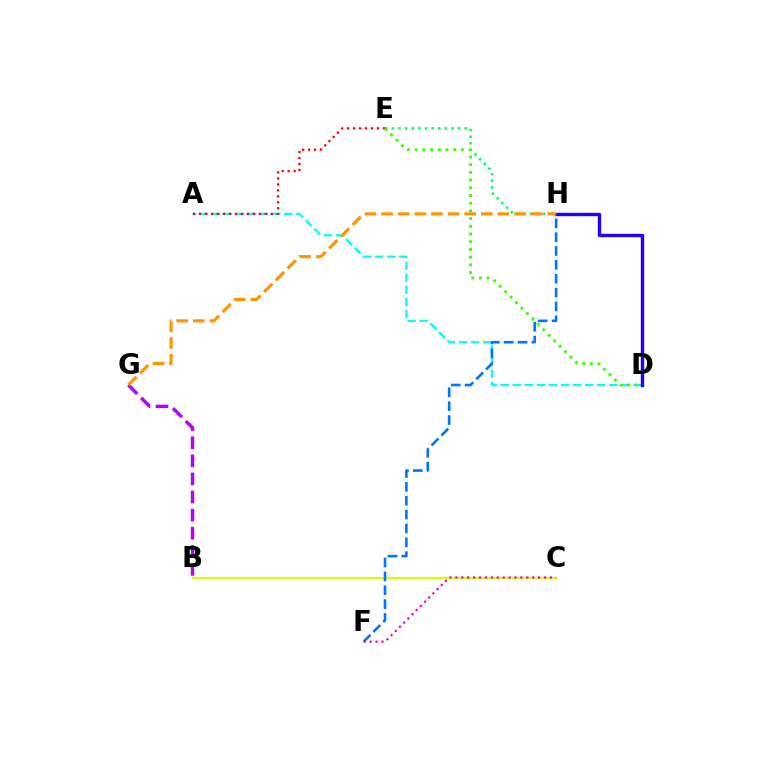{('A', 'D'): [{'color': '#00fff6', 'line_style': 'dashed', 'thickness': 1.64}], ('E', 'H'): [{'color': '#00ff5c', 'line_style': 'dotted', 'thickness': 1.8}], ('B', 'C'): [{'color': '#d1ff00', 'line_style': 'solid', 'thickness': 1.58}], ('B', 'G'): [{'color': '#b900ff', 'line_style': 'dashed', 'thickness': 2.46}], ('F', 'H'): [{'color': '#0074ff', 'line_style': 'dashed', 'thickness': 1.88}], ('D', 'H'): [{'color': '#2500ff', 'line_style': 'solid', 'thickness': 2.44}], ('A', 'E'): [{'color': '#ff0000', 'line_style': 'dotted', 'thickness': 1.62}], ('G', 'H'): [{'color': '#ff9400', 'line_style': 'dashed', 'thickness': 2.26}], ('C', 'F'): [{'color': '#ff00ac', 'line_style': 'dotted', 'thickness': 1.61}], ('D', 'E'): [{'color': '#3dff00', 'line_style': 'dotted', 'thickness': 2.09}]}